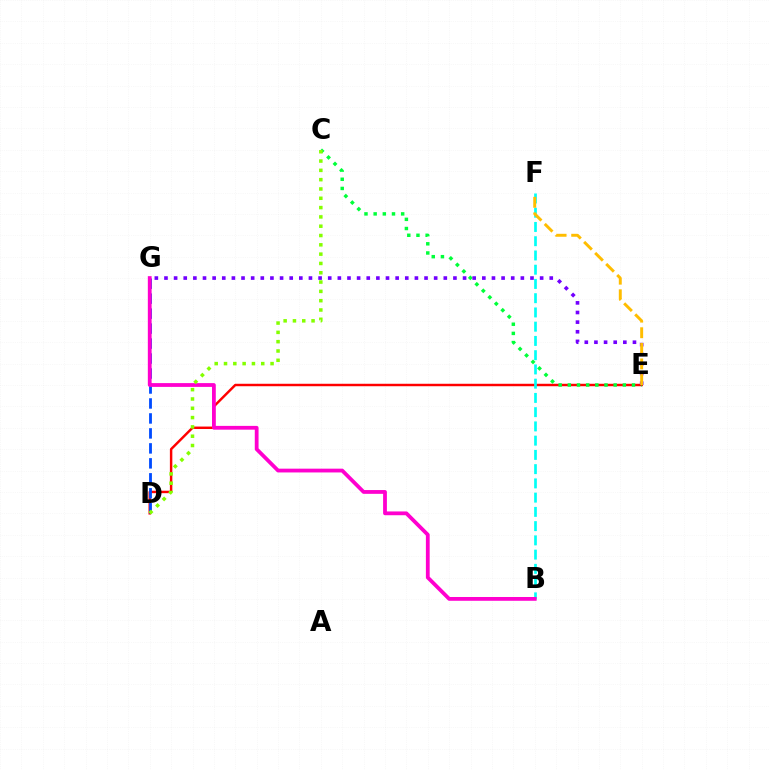{('D', 'E'): [{'color': '#ff0000', 'line_style': 'solid', 'thickness': 1.77}], ('D', 'G'): [{'color': '#004bff', 'line_style': 'dashed', 'thickness': 2.03}], ('B', 'F'): [{'color': '#00fff6', 'line_style': 'dashed', 'thickness': 1.94}], ('B', 'G'): [{'color': '#ff00cf', 'line_style': 'solid', 'thickness': 2.73}], ('C', 'E'): [{'color': '#00ff39', 'line_style': 'dotted', 'thickness': 2.49}], ('C', 'D'): [{'color': '#84ff00', 'line_style': 'dotted', 'thickness': 2.53}], ('E', 'G'): [{'color': '#7200ff', 'line_style': 'dotted', 'thickness': 2.62}], ('E', 'F'): [{'color': '#ffbd00', 'line_style': 'dashed', 'thickness': 2.12}]}